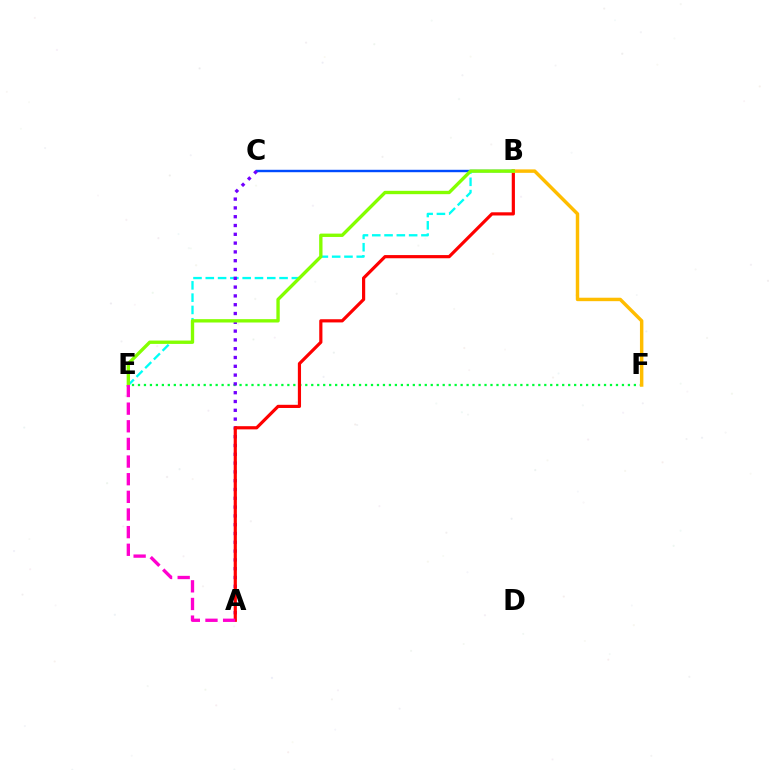{('B', 'C'): [{'color': '#004bff', 'line_style': 'solid', 'thickness': 1.74}], ('B', 'E'): [{'color': '#00fff6', 'line_style': 'dashed', 'thickness': 1.67}, {'color': '#84ff00', 'line_style': 'solid', 'thickness': 2.41}], ('E', 'F'): [{'color': '#00ff39', 'line_style': 'dotted', 'thickness': 1.62}], ('A', 'C'): [{'color': '#7200ff', 'line_style': 'dotted', 'thickness': 2.39}], ('A', 'B'): [{'color': '#ff0000', 'line_style': 'solid', 'thickness': 2.29}], ('B', 'F'): [{'color': '#ffbd00', 'line_style': 'solid', 'thickness': 2.48}], ('A', 'E'): [{'color': '#ff00cf', 'line_style': 'dashed', 'thickness': 2.4}]}